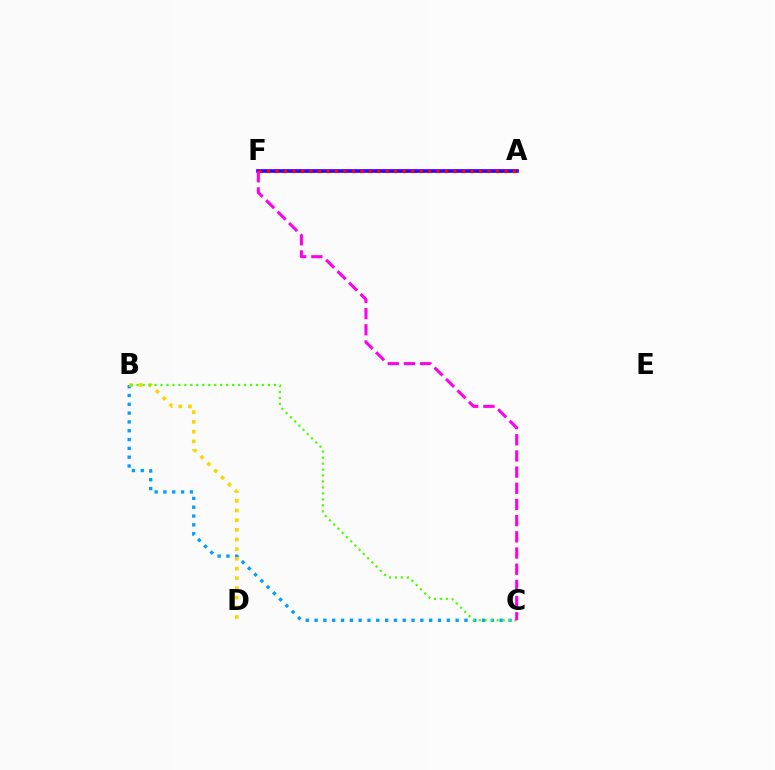{('B', 'C'): [{'color': '#009eff', 'line_style': 'dotted', 'thickness': 2.4}, {'color': '#4fff00', 'line_style': 'dotted', 'thickness': 1.62}], ('A', 'F'): [{'color': '#00ff86', 'line_style': 'dotted', 'thickness': 2.12}, {'color': '#3700ff', 'line_style': 'solid', 'thickness': 2.66}, {'color': '#ff0000', 'line_style': 'dotted', 'thickness': 2.3}], ('B', 'D'): [{'color': '#ffd500', 'line_style': 'dotted', 'thickness': 2.63}], ('C', 'F'): [{'color': '#ff00ed', 'line_style': 'dashed', 'thickness': 2.2}]}